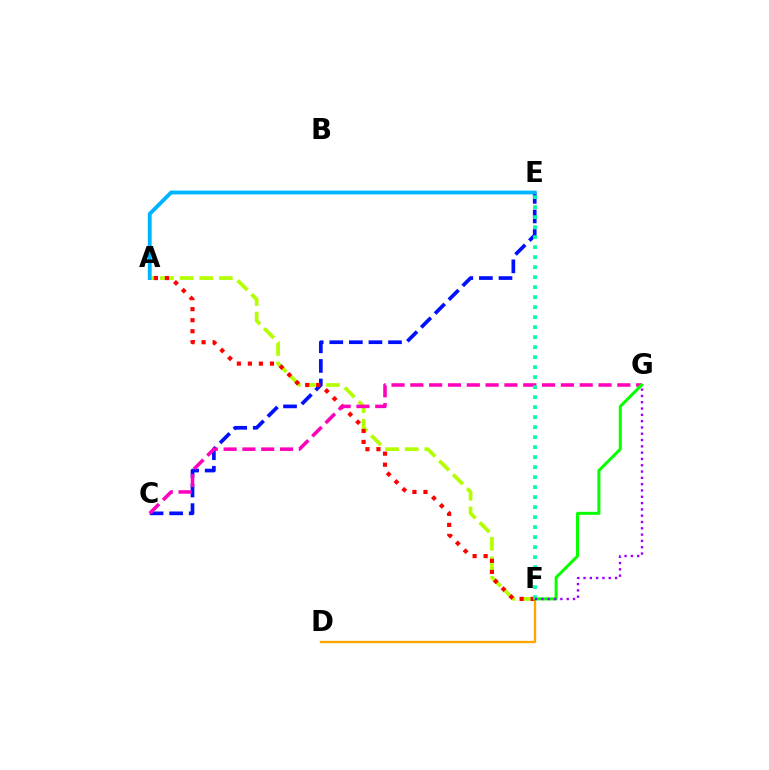{('D', 'F'): [{'color': '#ffa500', 'line_style': 'solid', 'thickness': 1.68}], ('A', 'F'): [{'color': '#b3ff00', 'line_style': 'dashed', 'thickness': 2.67}, {'color': '#ff0000', 'line_style': 'dotted', 'thickness': 3.0}], ('C', 'E'): [{'color': '#0010ff', 'line_style': 'dashed', 'thickness': 2.66}], ('C', 'G'): [{'color': '#ff00bd', 'line_style': 'dashed', 'thickness': 2.56}], ('F', 'G'): [{'color': '#08ff00', 'line_style': 'solid', 'thickness': 2.17}, {'color': '#9b00ff', 'line_style': 'dotted', 'thickness': 1.71}], ('E', 'F'): [{'color': '#00ff9d', 'line_style': 'dotted', 'thickness': 2.72}], ('A', 'E'): [{'color': '#00b5ff', 'line_style': 'solid', 'thickness': 2.77}]}